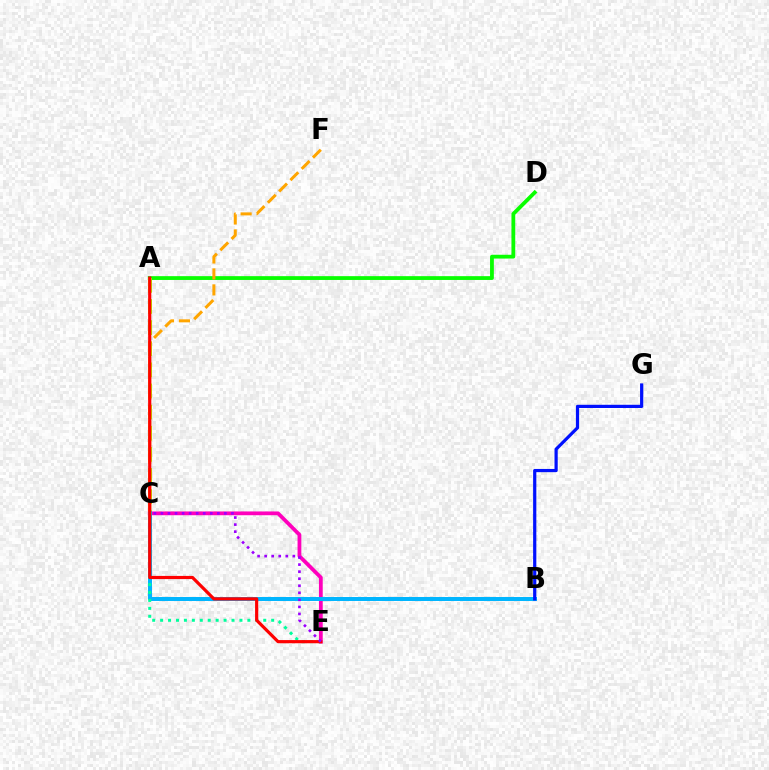{('A', 'D'): [{'color': '#08ff00', 'line_style': 'solid', 'thickness': 2.74}], ('C', 'E'): [{'color': '#ff00bd', 'line_style': 'solid', 'thickness': 2.72}, {'color': '#00ff9d', 'line_style': 'dotted', 'thickness': 2.16}, {'color': '#9b00ff', 'line_style': 'dotted', 'thickness': 1.92}], ('A', 'C'): [{'color': '#b3ff00', 'line_style': 'dashed', 'thickness': 2.87}], ('B', 'C'): [{'color': '#00b5ff', 'line_style': 'solid', 'thickness': 2.86}], ('B', 'G'): [{'color': '#0010ff', 'line_style': 'solid', 'thickness': 2.31}], ('C', 'F'): [{'color': '#ffa500', 'line_style': 'dashed', 'thickness': 2.17}], ('A', 'E'): [{'color': '#ff0000', 'line_style': 'solid', 'thickness': 2.29}]}